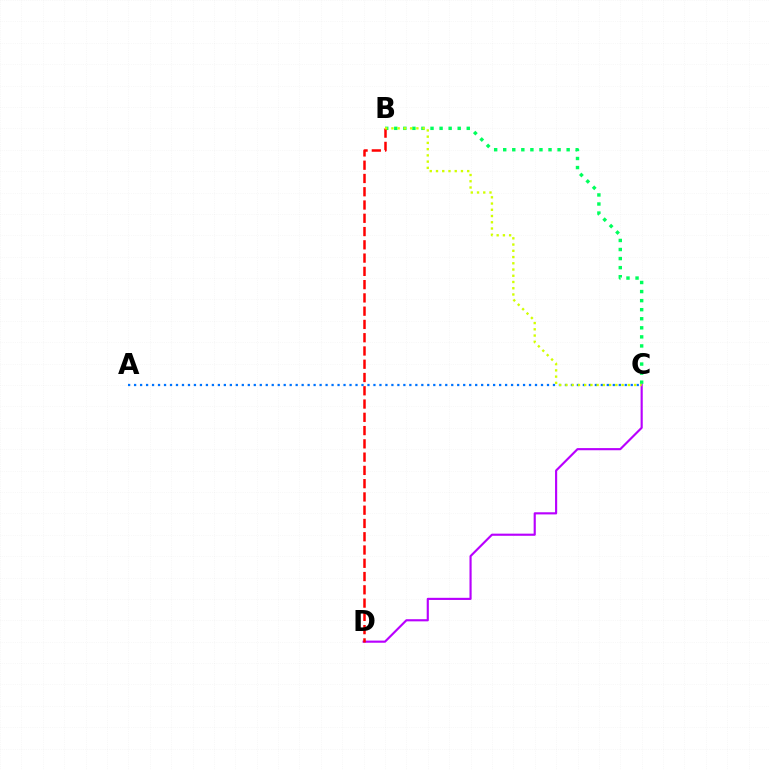{('A', 'C'): [{'color': '#0074ff', 'line_style': 'dotted', 'thickness': 1.63}], ('B', 'C'): [{'color': '#00ff5c', 'line_style': 'dotted', 'thickness': 2.46}, {'color': '#d1ff00', 'line_style': 'dotted', 'thickness': 1.7}], ('C', 'D'): [{'color': '#b900ff', 'line_style': 'solid', 'thickness': 1.54}], ('B', 'D'): [{'color': '#ff0000', 'line_style': 'dashed', 'thickness': 1.8}]}